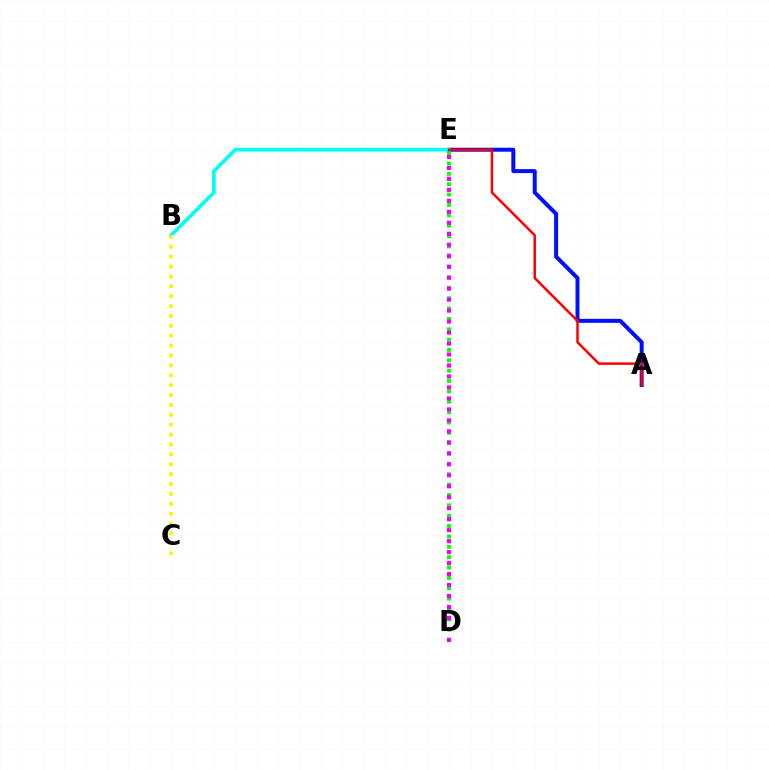{('D', 'E'): [{'color': '#08ff00', 'line_style': 'dotted', 'thickness': 2.81}, {'color': '#ee00ff', 'line_style': 'dotted', 'thickness': 2.98}], ('A', 'E'): [{'color': '#0010ff', 'line_style': 'solid', 'thickness': 2.87}, {'color': '#ff0000', 'line_style': 'solid', 'thickness': 1.79}], ('B', 'E'): [{'color': '#00fff6', 'line_style': 'solid', 'thickness': 2.64}], ('B', 'C'): [{'color': '#fcf500', 'line_style': 'dotted', 'thickness': 2.69}]}